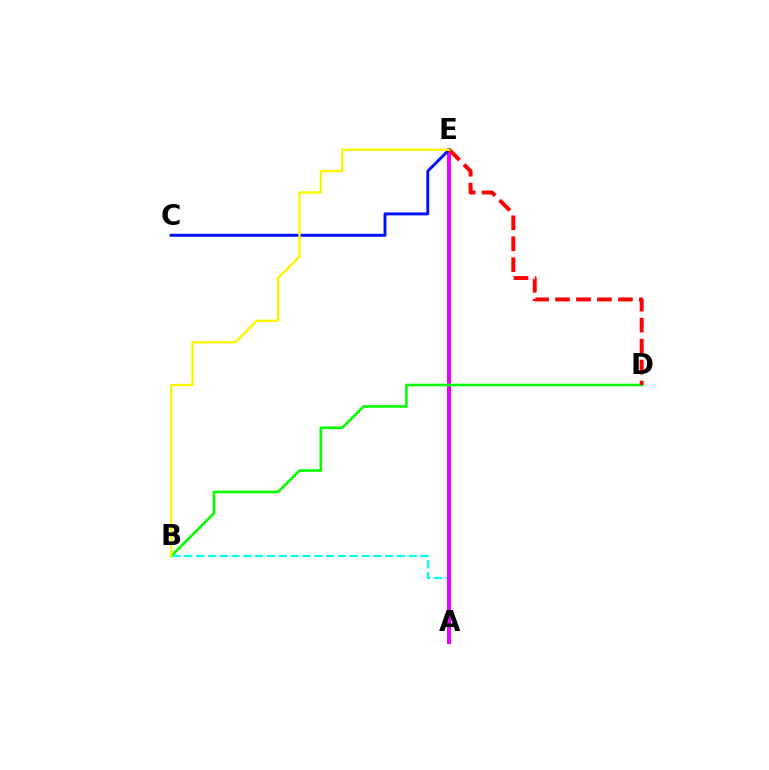{('A', 'B'): [{'color': '#00fff6', 'line_style': 'dashed', 'thickness': 1.6}], ('A', 'E'): [{'color': '#ee00ff', 'line_style': 'solid', 'thickness': 2.88}], ('C', 'E'): [{'color': '#0010ff', 'line_style': 'solid', 'thickness': 2.12}], ('B', 'D'): [{'color': '#08ff00', 'line_style': 'solid', 'thickness': 1.88}], ('D', 'E'): [{'color': '#ff0000', 'line_style': 'dashed', 'thickness': 2.85}], ('B', 'E'): [{'color': '#fcf500', 'line_style': 'solid', 'thickness': 1.71}]}